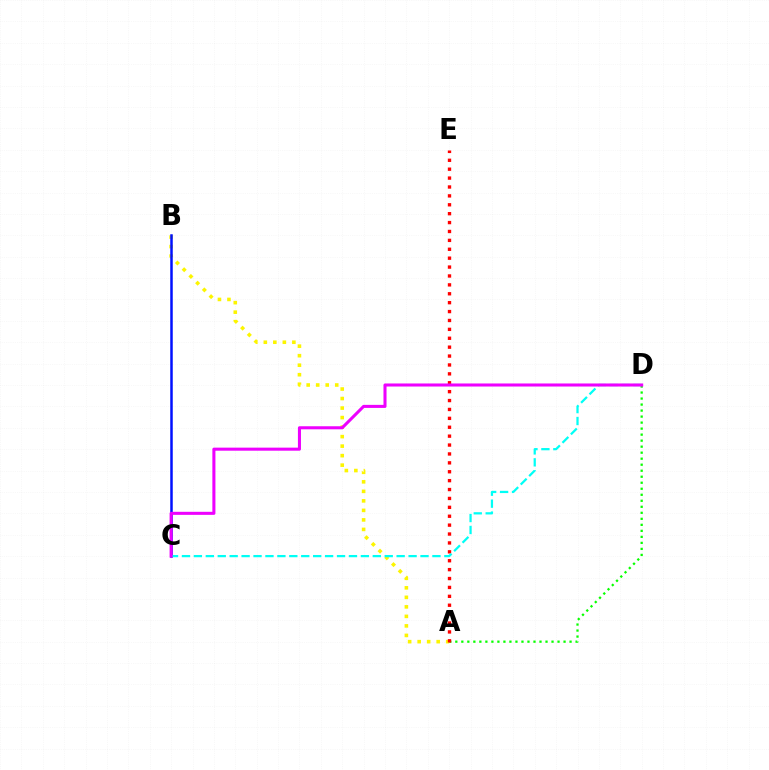{('A', 'D'): [{'color': '#08ff00', 'line_style': 'dotted', 'thickness': 1.63}], ('A', 'B'): [{'color': '#fcf500', 'line_style': 'dotted', 'thickness': 2.59}], ('A', 'E'): [{'color': '#ff0000', 'line_style': 'dotted', 'thickness': 2.42}], ('B', 'C'): [{'color': '#0010ff', 'line_style': 'solid', 'thickness': 1.8}], ('C', 'D'): [{'color': '#00fff6', 'line_style': 'dashed', 'thickness': 1.62}, {'color': '#ee00ff', 'line_style': 'solid', 'thickness': 2.2}]}